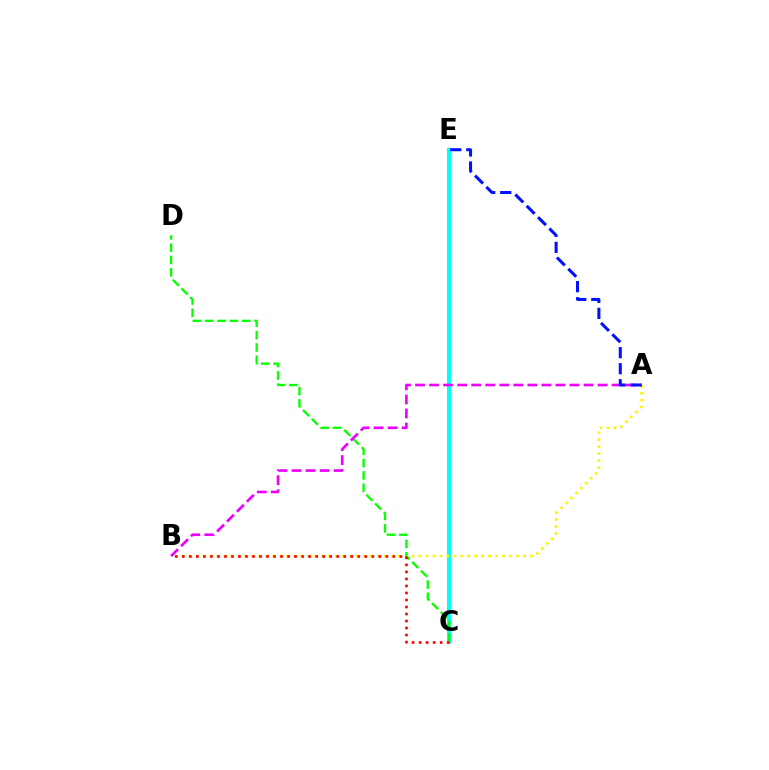{('C', 'E'): [{'color': '#00fff6', 'line_style': 'solid', 'thickness': 2.88}], ('A', 'B'): [{'color': '#fcf500', 'line_style': 'dotted', 'thickness': 1.89}, {'color': '#ee00ff', 'line_style': 'dashed', 'thickness': 1.91}], ('C', 'D'): [{'color': '#08ff00', 'line_style': 'dashed', 'thickness': 1.68}], ('B', 'C'): [{'color': '#ff0000', 'line_style': 'dotted', 'thickness': 1.91}], ('A', 'E'): [{'color': '#0010ff', 'line_style': 'dashed', 'thickness': 2.18}]}